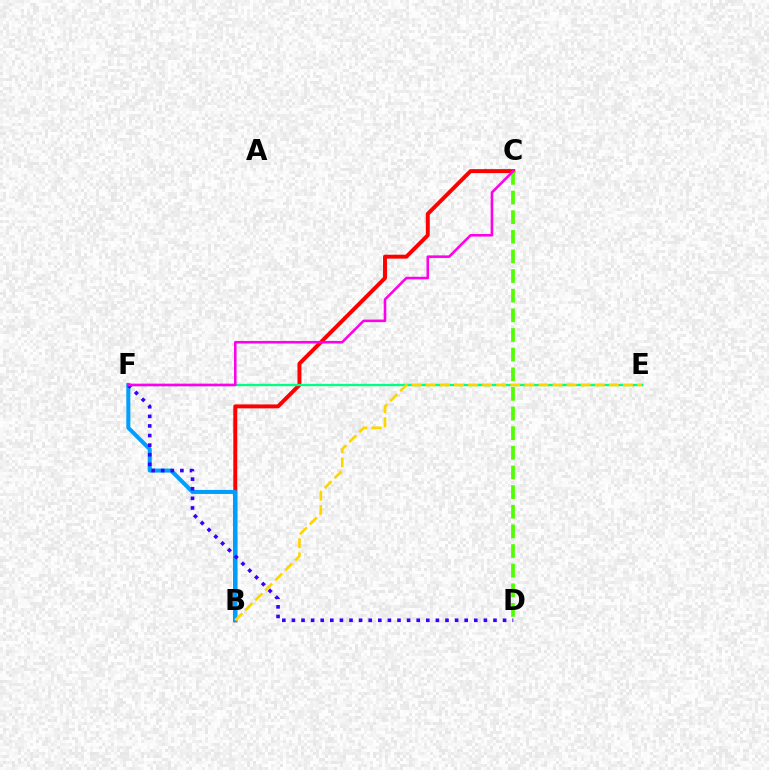{('B', 'C'): [{'color': '#ff0000', 'line_style': 'solid', 'thickness': 2.84}], ('E', 'F'): [{'color': '#00ff86', 'line_style': 'solid', 'thickness': 1.68}], ('B', 'F'): [{'color': '#009eff', 'line_style': 'solid', 'thickness': 2.89}], ('B', 'E'): [{'color': '#ffd500', 'line_style': 'dashed', 'thickness': 1.91}], ('C', 'D'): [{'color': '#4fff00', 'line_style': 'dashed', 'thickness': 2.67}], ('D', 'F'): [{'color': '#3700ff', 'line_style': 'dotted', 'thickness': 2.61}], ('C', 'F'): [{'color': '#ff00ed', 'line_style': 'solid', 'thickness': 1.86}]}